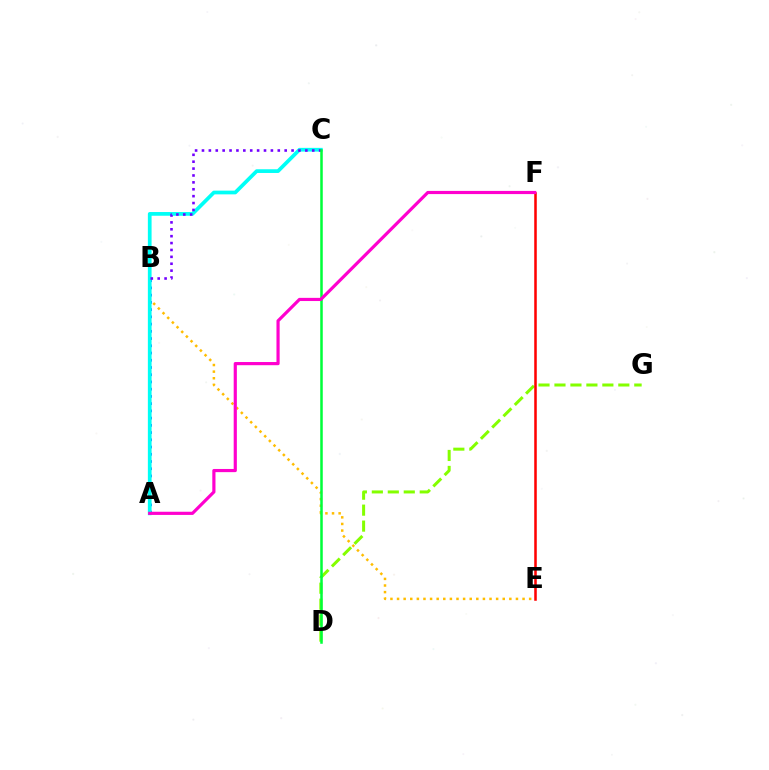{('B', 'E'): [{'color': '#ffbd00', 'line_style': 'dotted', 'thickness': 1.79}], ('A', 'B'): [{'color': '#004bff', 'line_style': 'dotted', 'thickness': 1.97}], ('A', 'C'): [{'color': '#00fff6', 'line_style': 'solid', 'thickness': 2.68}], ('D', 'G'): [{'color': '#84ff00', 'line_style': 'dashed', 'thickness': 2.17}], ('E', 'F'): [{'color': '#ff0000', 'line_style': 'solid', 'thickness': 1.83}], ('B', 'C'): [{'color': '#7200ff', 'line_style': 'dotted', 'thickness': 1.87}], ('C', 'D'): [{'color': '#00ff39', 'line_style': 'solid', 'thickness': 1.82}], ('A', 'F'): [{'color': '#ff00cf', 'line_style': 'solid', 'thickness': 2.28}]}